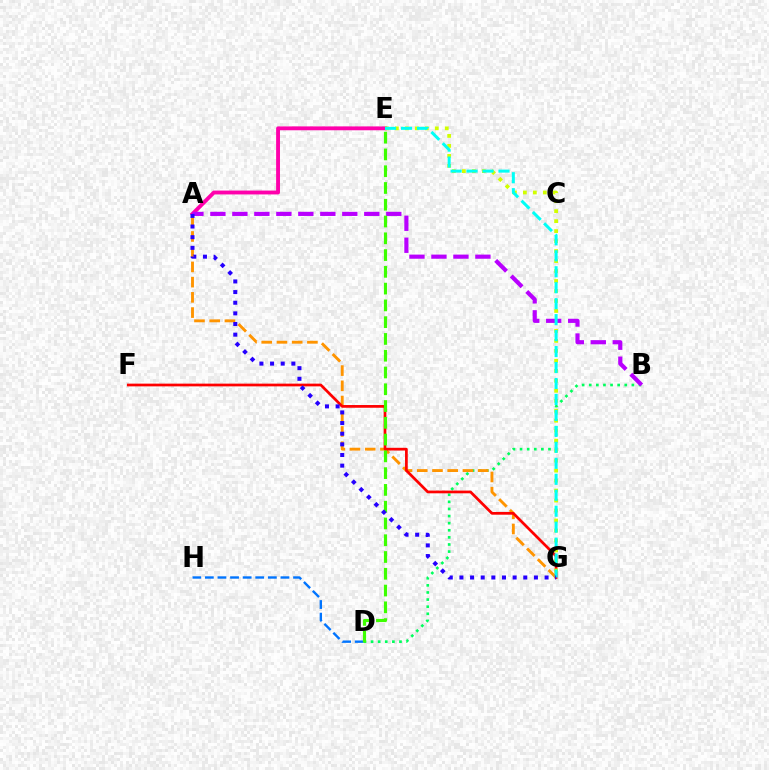{('A', 'E'): [{'color': '#ff00ac', 'line_style': 'solid', 'thickness': 2.78}], ('B', 'D'): [{'color': '#00ff5c', 'line_style': 'dotted', 'thickness': 1.93}], ('A', 'G'): [{'color': '#ff9400', 'line_style': 'dashed', 'thickness': 2.07}, {'color': '#2500ff', 'line_style': 'dotted', 'thickness': 2.89}], ('F', 'G'): [{'color': '#ff0000', 'line_style': 'solid', 'thickness': 1.96}], ('E', 'G'): [{'color': '#d1ff00', 'line_style': 'dotted', 'thickness': 2.71}, {'color': '#00fff6', 'line_style': 'dashed', 'thickness': 2.17}], ('D', 'H'): [{'color': '#0074ff', 'line_style': 'dashed', 'thickness': 1.71}], ('A', 'B'): [{'color': '#b900ff', 'line_style': 'dashed', 'thickness': 2.99}], ('D', 'E'): [{'color': '#3dff00', 'line_style': 'dashed', 'thickness': 2.28}]}